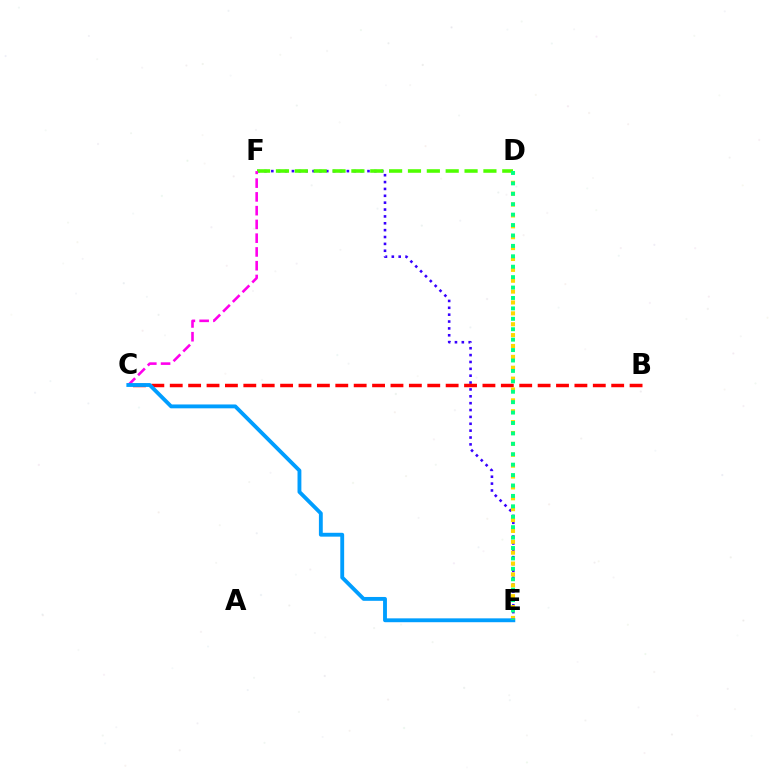{('E', 'F'): [{'color': '#3700ff', 'line_style': 'dotted', 'thickness': 1.87}], ('D', 'F'): [{'color': '#4fff00', 'line_style': 'dashed', 'thickness': 2.56}], ('C', 'F'): [{'color': '#ff00ed', 'line_style': 'dashed', 'thickness': 1.87}], ('B', 'C'): [{'color': '#ff0000', 'line_style': 'dashed', 'thickness': 2.5}], ('D', 'E'): [{'color': '#ffd500', 'line_style': 'dotted', 'thickness': 2.96}, {'color': '#00ff86', 'line_style': 'dotted', 'thickness': 2.83}], ('C', 'E'): [{'color': '#009eff', 'line_style': 'solid', 'thickness': 2.78}]}